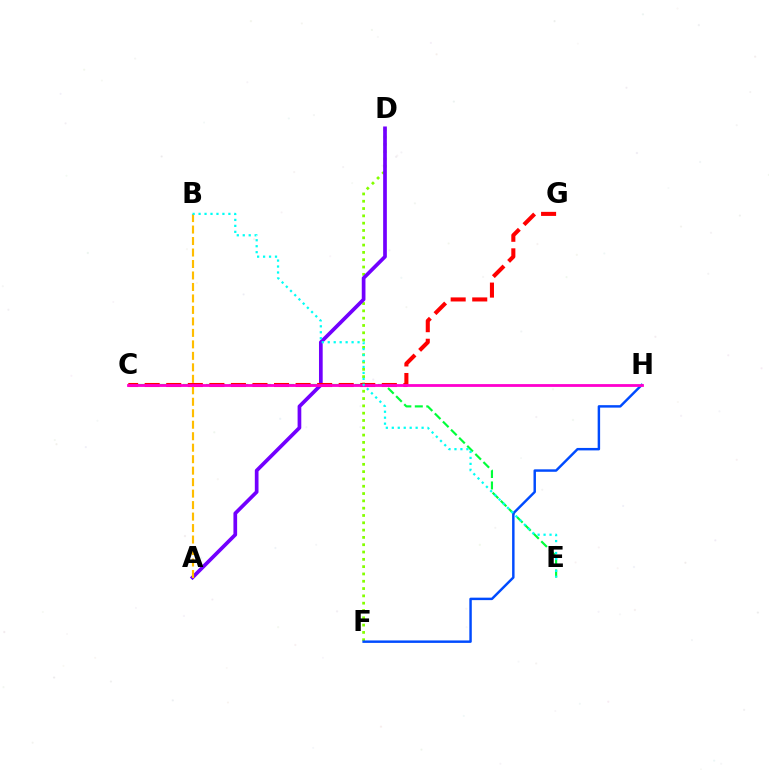{('D', 'F'): [{'color': '#84ff00', 'line_style': 'dotted', 'thickness': 1.99}], ('A', 'D'): [{'color': '#7200ff', 'line_style': 'solid', 'thickness': 2.66}], ('C', 'E'): [{'color': '#00ff39', 'line_style': 'dashed', 'thickness': 1.56}], ('C', 'G'): [{'color': '#ff0000', 'line_style': 'dashed', 'thickness': 2.93}], ('F', 'H'): [{'color': '#004bff', 'line_style': 'solid', 'thickness': 1.77}], ('A', 'B'): [{'color': '#ffbd00', 'line_style': 'dashed', 'thickness': 1.56}], ('C', 'H'): [{'color': '#ff00cf', 'line_style': 'solid', 'thickness': 2.02}], ('B', 'E'): [{'color': '#00fff6', 'line_style': 'dotted', 'thickness': 1.62}]}